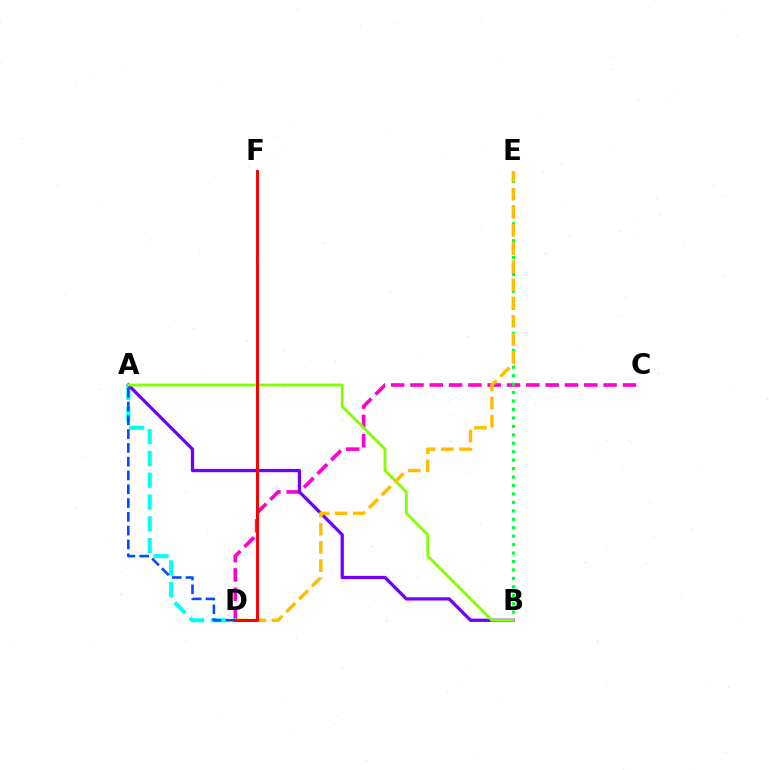{('C', 'D'): [{'color': '#ff00cf', 'line_style': 'dashed', 'thickness': 2.62}], ('B', 'E'): [{'color': '#00ff39', 'line_style': 'dotted', 'thickness': 2.29}], ('A', 'D'): [{'color': '#00fff6', 'line_style': 'dashed', 'thickness': 2.96}, {'color': '#004bff', 'line_style': 'dashed', 'thickness': 1.87}], ('A', 'B'): [{'color': '#7200ff', 'line_style': 'solid', 'thickness': 2.35}, {'color': '#84ff00', 'line_style': 'solid', 'thickness': 2.03}], ('D', 'E'): [{'color': '#ffbd00', 'line_style': 'dashed', 'thickness': 2.47}], ('D', 'F'): [{'color': '#ff0000', 'line_style': 'solid', 'thickness': 2.16}]}